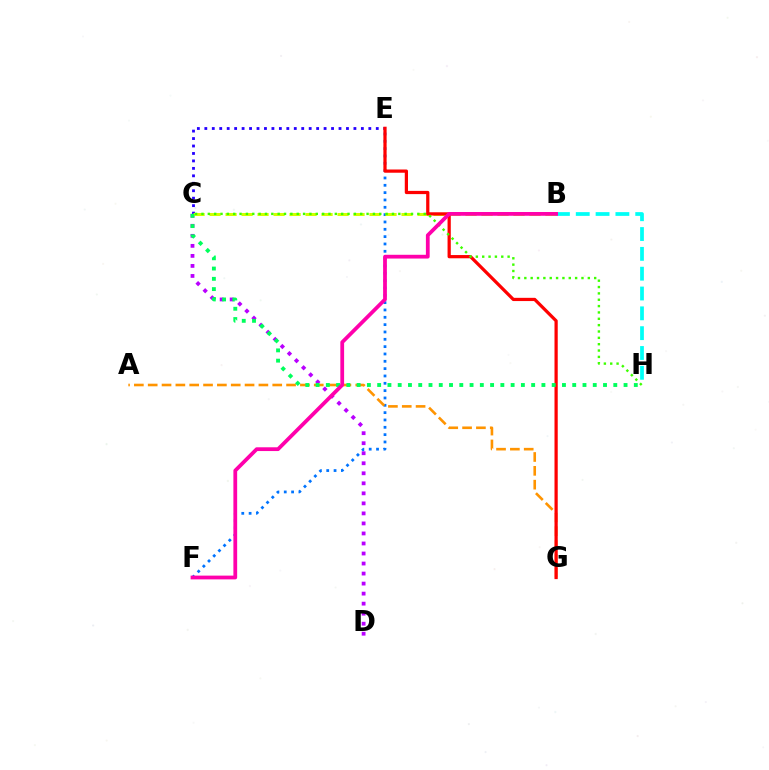{('E', 'F'): [{'color': '#0074ff', 'line_style': 'dotted', 'thickness': 1.99}], ('C', 'D'): [{'color': '#b900ff', 'line_style': 'dotted', 'thickness': 2.72}], ('A', 'G'): [{'color': '#ff9400', 'line_style': 'dashed', 'thickness': 1.88}], ('C', 'E'): [{'color': '#2500ff', 'line_style': 'dotted', 'thickness': 2.03}], ('B', 'C'): [{'color': '#d1ff00', 'line_style': 'dashed', 'thickness': 2.17}], ('E', 'G'): [{'color': '#ff0000', 'line_style': 'solid', 'thickness': 2.33}], ('B', 'H'): [{'color': '#00fff6', 'line_style': 'dashed', 'thickness': 2.69}], ('C', 'H'): [{'color': '#00ff5c', 'line_style': 'dotted', 'thickness': 2.79}, {'color': '#3dff00', 'line_style': 'dotted', 'thickness': 1.73}], ('B', 'F'): [{'color': '#ff00ac', 'line_style': 'solid', 'thickness': 2.71}]}